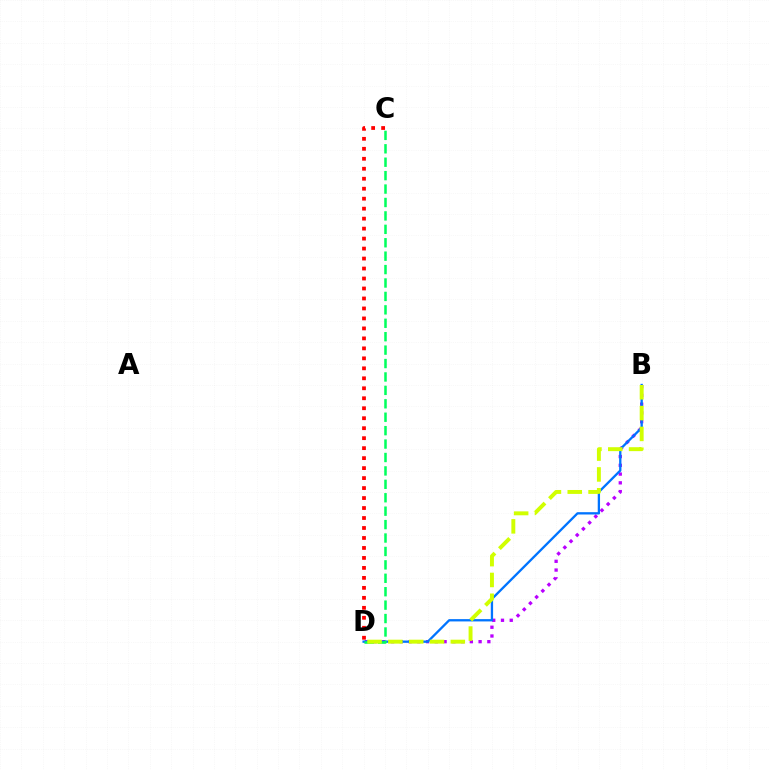{('C', 'D'): [{'color': '#ff0000', 'line_style': 'dotted', 'thickness': 2.71}, {'color': '#00ff5c', 'line_style': 'dashed', 'thickness': 1.82}], ('B', 'D'): [{'color': '#b900ff', 'line_style': 'dotted', 'thickness': 2.38}, {'color': '#0074ff', 'line_style': 'solid', 'thickness': 1.66}, {'color': '#d1ff00', 'line_style': 'dashed', 'thickness': 2.83}]}